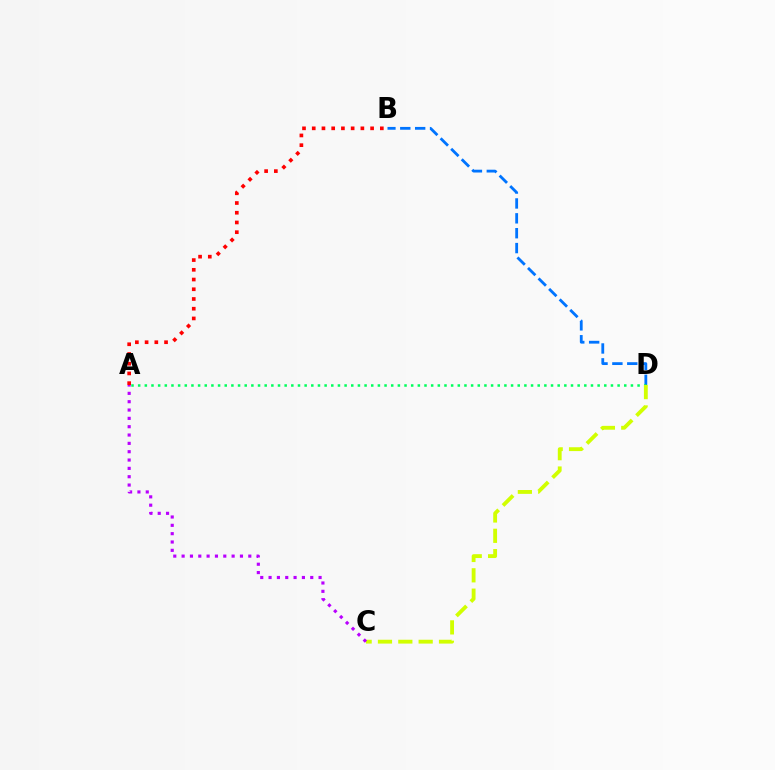{('B', 'D'): [{'color': '#0074ff', 'line_style': 'dashed', 'thickness': 2.02}], ('A', 'D'): [{'color': '#00ff5c', 'line_style': 'dotted', 'thickness': 1.81}], ('C', 'D'): [{'color': '#d1ff00', 'line_style': 'dashed', 'thickness': 2.76}], ('A', 'B'): [{'color': '#ff0000', 'line_style': 'dotted', 'thickness': 2.64}], ('A', 'C'): [{'color': '#b900ff', 'line_style': 'dotted', 'thickness': 2.26}]}